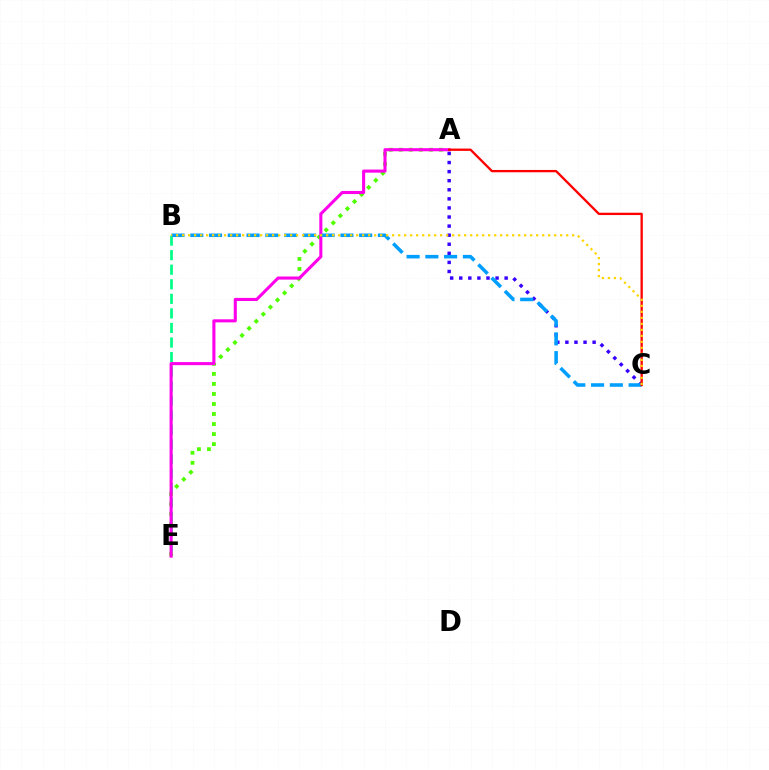{('A', 'E'): [{'color': '#4fff00', 'line_style': 'dotted', 'thickness': 2.72}, {'color': '#ff00ed', 'line_style': 'solid', 'thickness': 2.22}], ('B', 'E'): [{'color': '#00ff86', 'line_style': 'dashed', 'thickness': 1.98}], ('A', 'C'): [{'color': '#3700ff', 'line_style': 'dotted', 'thickness': 2.47}, {'color': '#ff0000', 'line_style': 'solid', 'thickness': 1.67}], ('B', 'C'): [{'color': '#009eff', 'line_style': 'dashed', 'thickness': 2.55}, {'color': '#ffd500', 'line_style': 'dotted', 'thickness': 1.63}]}